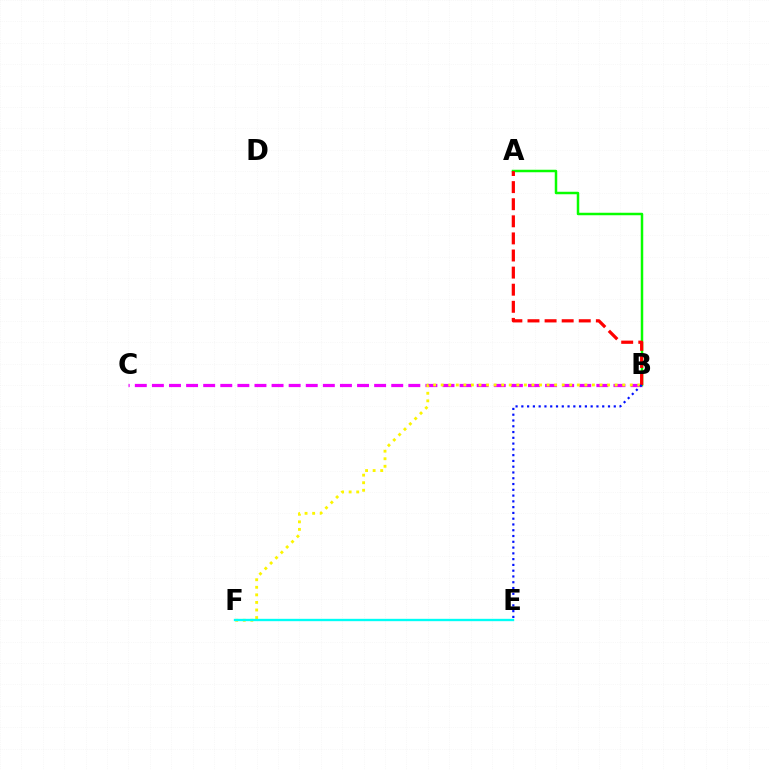{('B', 'C'): [{'color': '#ee00ff', 'line_style': 'dashed', 'thickness': 2.32}], ('A', 'B'): [{'color': '#08ff00', 'line_style': 'solid', 'thickness': 1.79}, {'color': '#ff0000', 'line_style': 'dashed', 'thickness': 2.32}], ('B', 'F'): [{'color': '#fcf500', 'line_style': 'dotted', 'thickness': 2.05}], ('E', 'F'): [{'color': '#00fff6', 'line_style': 'solid', 'thickness': 1.69}], ('B', 'E'): [{'color': '#0010ff', 'line_style': 'dotted', 'thickness': 1.57}]}